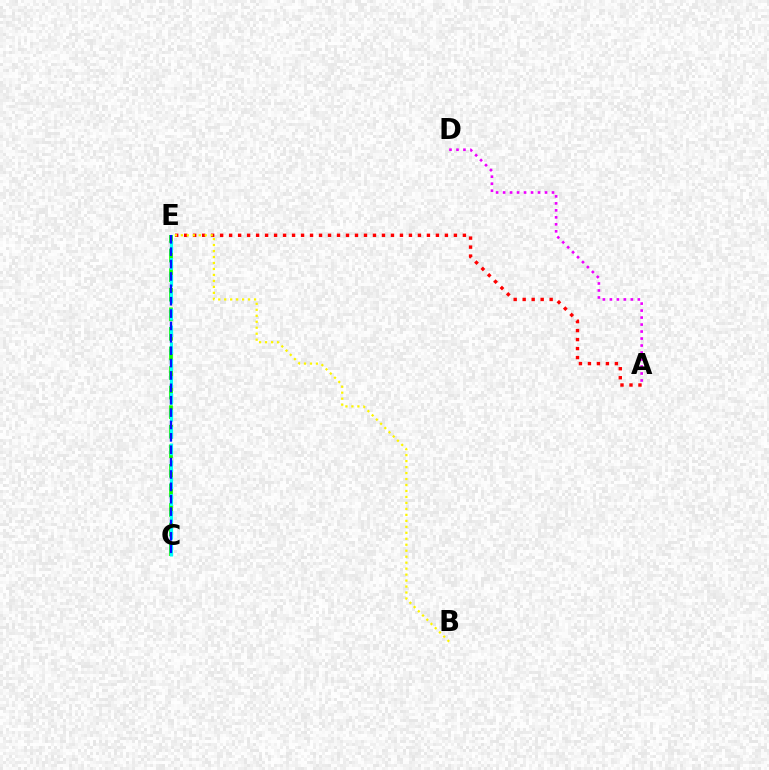{('C', 'E'): [{'color': '#08ff00', 'line_style': 'dashed', 'thickness': 2.66}, {'color': '#00fff6', 'line_style': 'dashed', 'thickness': 2.29}, {'color': '#0010ff', 'line_style': 'dashed', 'thickness': 1.68}], ('A', 'E'): [{'color': '#ff0000', 'line_style': 'dotted', 'thickness': 2.44}], ('B', 'E'): [{'color': '#fcf500', 'line_style': 'dotted', 'thickness': 1.62}], ('A', 'D'): [{'color': '#ee00ff', 'line_style': 'dotted', 'thickness': 1.9}]}